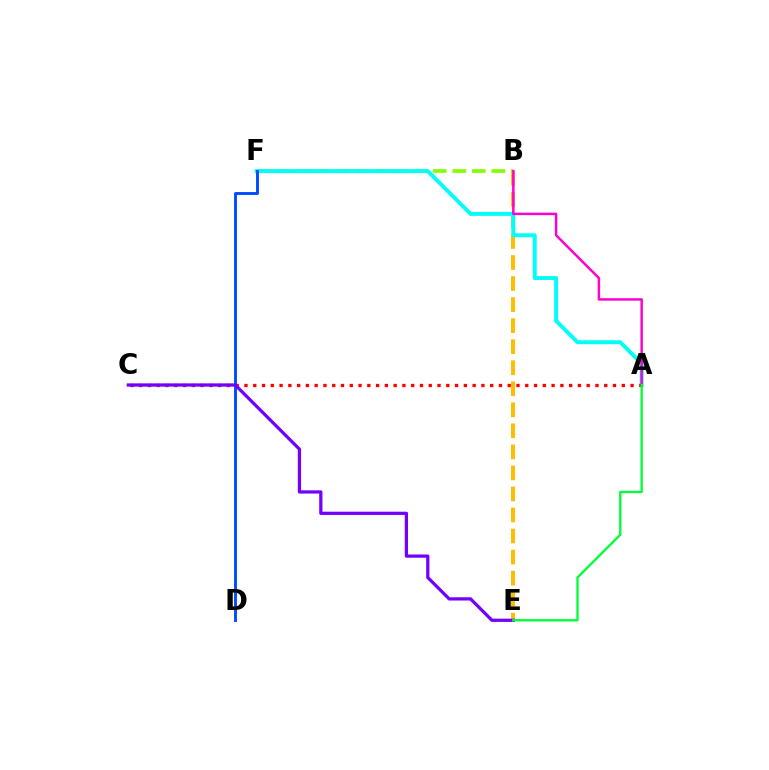{('B', 'F'): [{'color': '#84ff00', 'line_style': 'dashed', 'thickness': 2.66}], ('B', 'E'): [{'color': '#ffbd00', 'line_style': 'dashed', 'thickness': 2.86}], ('A', 'F'): [{'color': '#00fff6', 'line_style': 'solid', 'thickness': 2.84}], ('D', 'F'): [{'color': '#004bff', 'line_style': 'solid', 'thickness': 2.09}], ('A', 'B'): [{'color': '#ff00cf', 'line_style': 'solid', 'thickness': 1.78}], ('A', 'C'): [{'color': '#ff0000', 'line_style': 'dotted', 'thickness': 2.38}], ('C', 'E'): [{'color': '#7200ff', 'line_style': 'solid', 'thickness': 2.34}], ('A', 'E'): [{'color': '#00ff39', 'line_style': 'solid', 'thickness': 1.68}]}